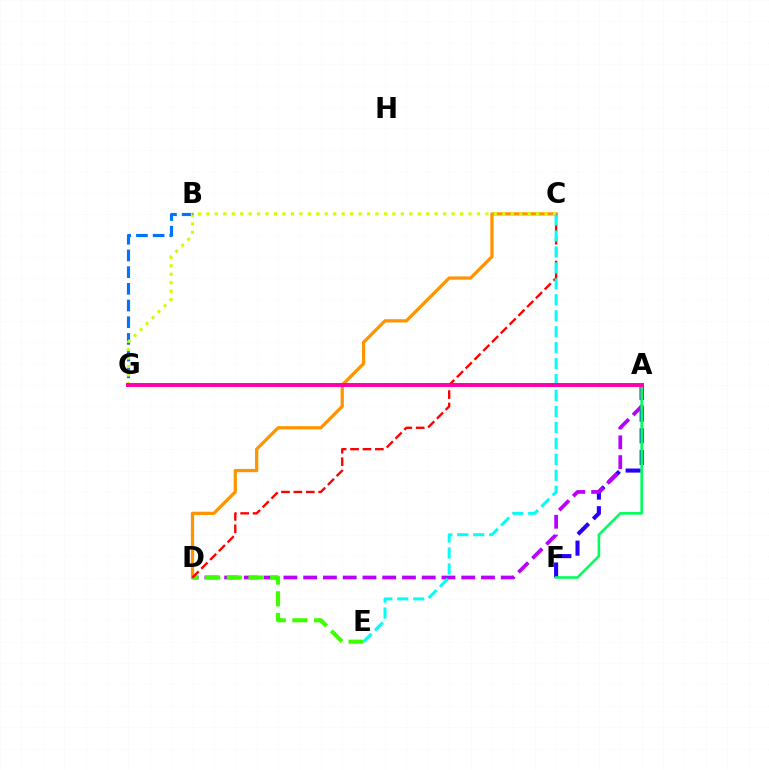{('A', 'F'): [{'color': '#2500ff', 'line_style': 'dashed', 'thickness': 2.94}, {'color': '#00ff5c', 'line_style': 'solid', 'thickness': 1.87}], ('C', 'D'): [{'color': '#ff9400', 'line_style': 'solid', 'thickness': 2.34}, {'color': '#ff0000', 'line_style': 'dashed', 'thickness': 1.69}], ('A', 'D'): [{'color': '#b900ff', 'line_style': 'dashed', 'thickness': 2.68}], ('D', 'E'): [{'color': '#3dff00', 'line_style': 'dashed', 'thickness': 2.94}], ('B', 'G'): [{'color': '#0074ff', 'line_style': 'dashed', 'thickness': 2.27}], ('C', 'G'): [{'color': '#d1ff00', 'line_style': 'dotted', 'thickness': 2.3}], ('C', 'E'): [{'color': '#00fff6', 'line_style': 'dashed', 'thickness': 2.17}], ('A', 'G'): [{'color': '#ff00ac', 'line_style': 'solid', 'thickness': 2.86}]}